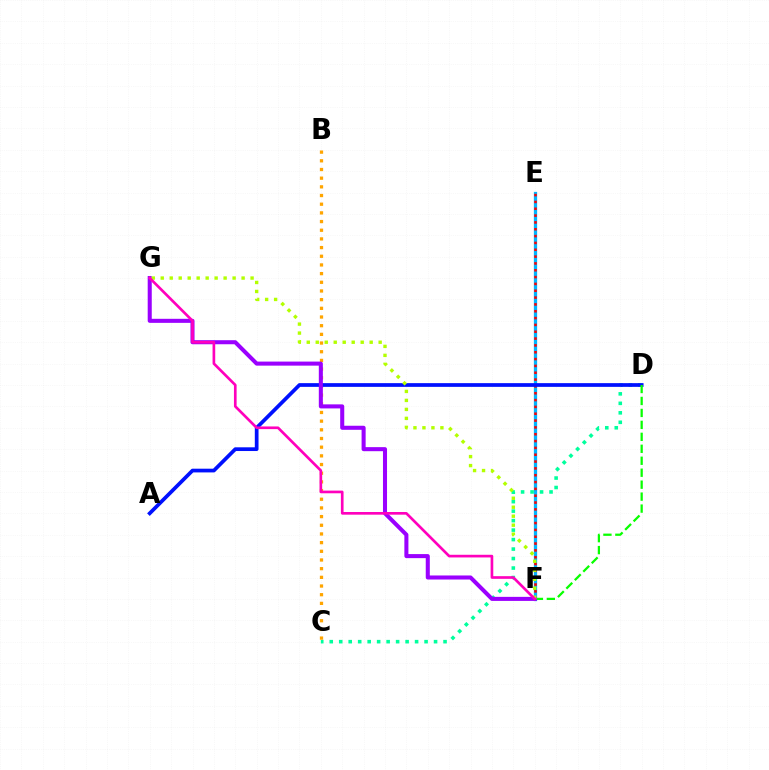{('E', 'F'): [{'color': '#00b5ff', 'line_style': 'solid', 'thickness': 2.36}, {'color': '#ff0000', 'line_style': 'dotted', 'thickness': 1.86}], ('C', 'D'): [{'color': '#00ff9d', 'line_style': 'dotted', 'thickness': 2.58}], ('B', 'C'): [{'color': '#ffa500', 'line_style': 'dotted', 'thickness': 2.36}], ('A', 'D'): [{'color': '#0010ff', 'line_style': 'solid', 'thickness': 2.68}], ('D', 'F'): [{'color': '#08ff00', 'line_style': 'dashed', 'thickness': 1.62}], ('F', 'G'): [{'color': '#9b00ff', 'line_style': 'solid', 'thickness': 2.92}, {'color': '#b3ff00', 'line_style': 'dotted', 'thickness': 2.44}, {'color': '#ff00bd', 'line_style': 'solid', 'thickness': 1.92}]}